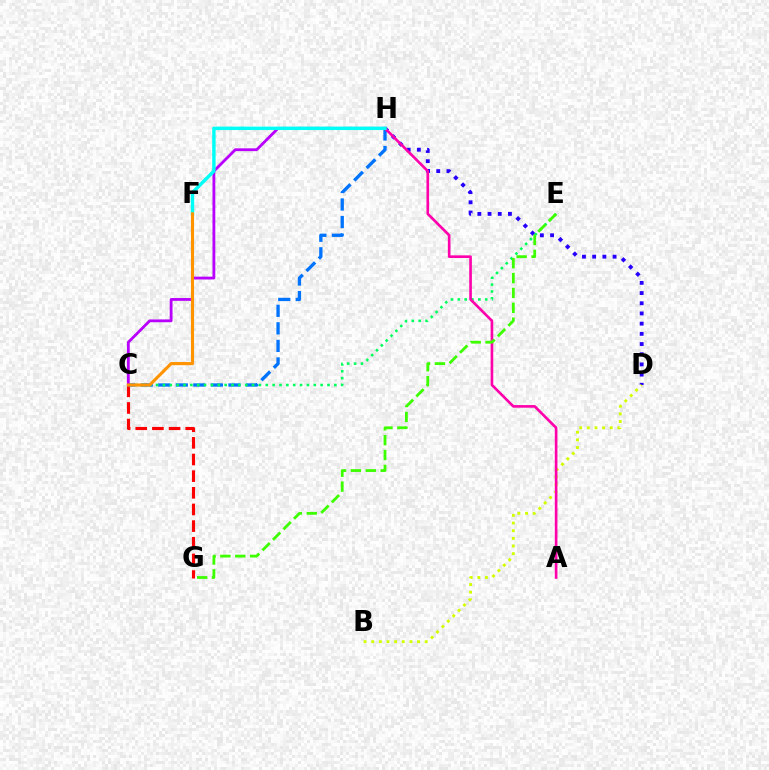{('C', 'G'): [{'color': '#ff0000', 'line_style': 'dashed', 'thickness': 2.26}], ('D', 'H'): [{'color': '#2500ff', 'line_style': 'dotted', 'thickness': 2.77}], ('C', 'H'): [{'color': '#0074ff', 'line_style': 'dashed', 'thickness': 2.38}, {'color': '#b900ff', 'line_style': 'solid', 'thickness': 2.03}], ('C', 'E'): [{'color': '#00ff5c', 'line_style': 'dotted', 'thickness': 1.86}], ('B', 'D'): [{'color': '#d1ff00', 'line_style': 'dotted', 'thickness': 2.08}], ('A', 'H'): [{'color': '#ff00ac', 'line_style': 'solid', 'thickness': 1.9}], ('F', 'H'): [{'color': '#00fff6', 'line_style': 'solid', 'thickness': 2.46}], ('C', 'F'): [{'color': '#ff9400', 'line_style': 'solid', 'thickness': 2.26}], ('E', 'G'): [{'color': '#3dff00', 'line_style': 'dashed', 'thickness': 2.02}]}